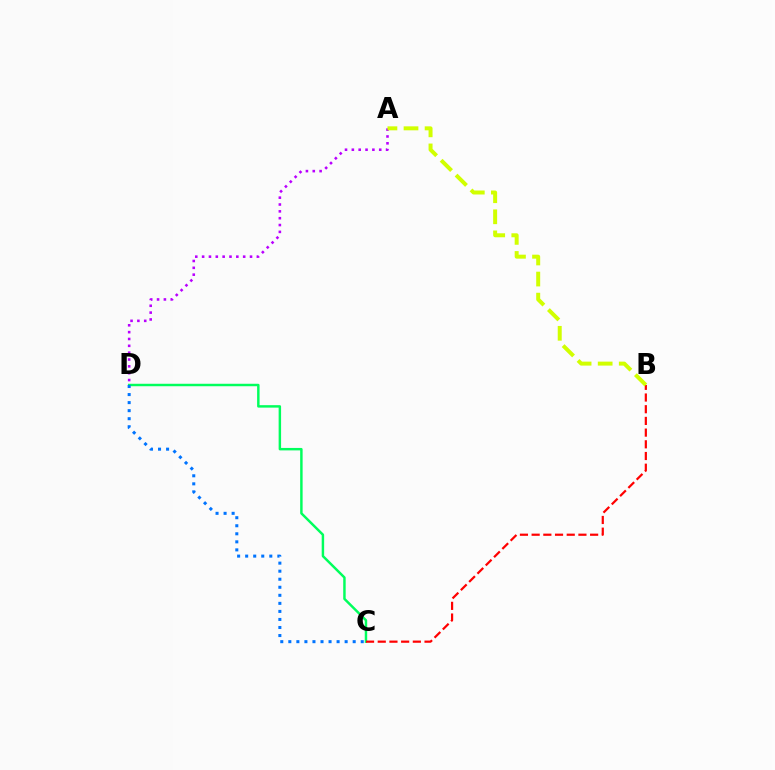{('A', 'D'): [{'color': '#b900ff', 'line_style': 'dotted', 'thickness': 1.86}], ('C', 'D'): [{'color': '#00ff5c', 'line_style': 'solid', 'thickness': 1.77}, {'color': '#0074ff', 'line_style': 'dotted', 'thickness': 2.19}], ('B', 'C'): [{'color': '#ff0000', 'line_style': 'dashed', 'thickness': 1.59}], ('A', 'B'): [{'color': '#d1ff00', 'line_style': 'dashed', 'thickness': 2.86}]}